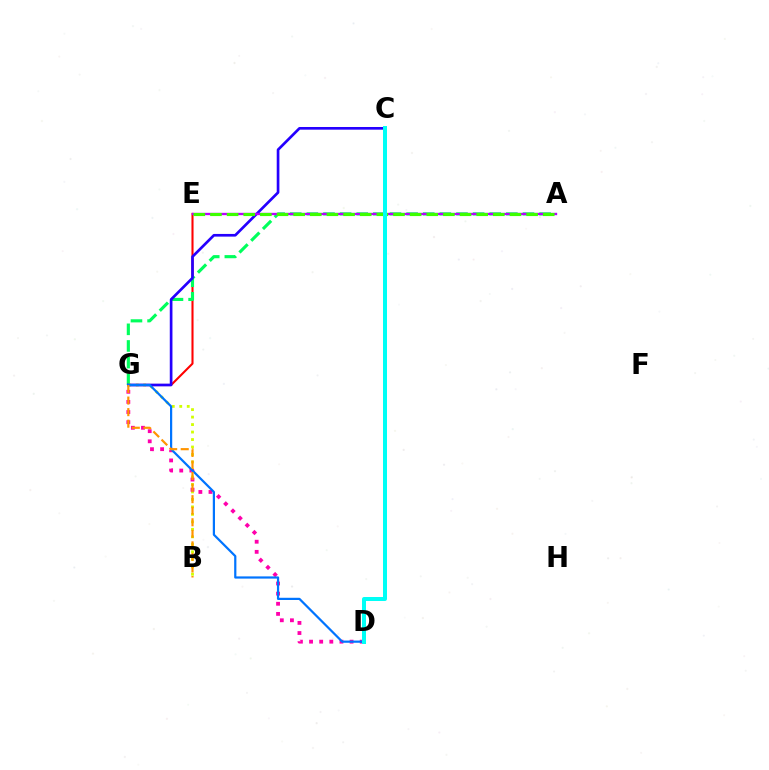{('E', 'G'): [{'color': '#ff0000', 'line_style': 'solid', 'thickness': 1.5}], ('A', 'G'): [{'color': '#00ff5c', 'line_style': 'dashed', 'thickness': 2.26}], ('B', 'G'): [{'color': '#d1ff00', 'line_style': 'dotted', 'thickness': 2.03}, {'color': '#ff9400', 'line_style': 'dashed', 'thickness': 1.57}], ('C', 'G'): [{'color': '#2500ff', 'line_style': 'solid', 'thickness': 1.93}], ('A', 'E'): [{'color': '#b900ff', 'line_style': 'solid', 'thickness': 1.68}, {'color': '#3dff00', 'line_style': 'dashed', 'thickness': 2.26}], ('D', 'G'): [{'color': '#ff00ac', 'line_style': 'dotted', 'thickness': 2.75}, {'color': '#0074ff', 'line_style': 'solid', 'thickness': 1.59}], ('C', 'D'): [{'color': '#00fff6', 'line_style': 'solid', 'thickness': 2.87}]}